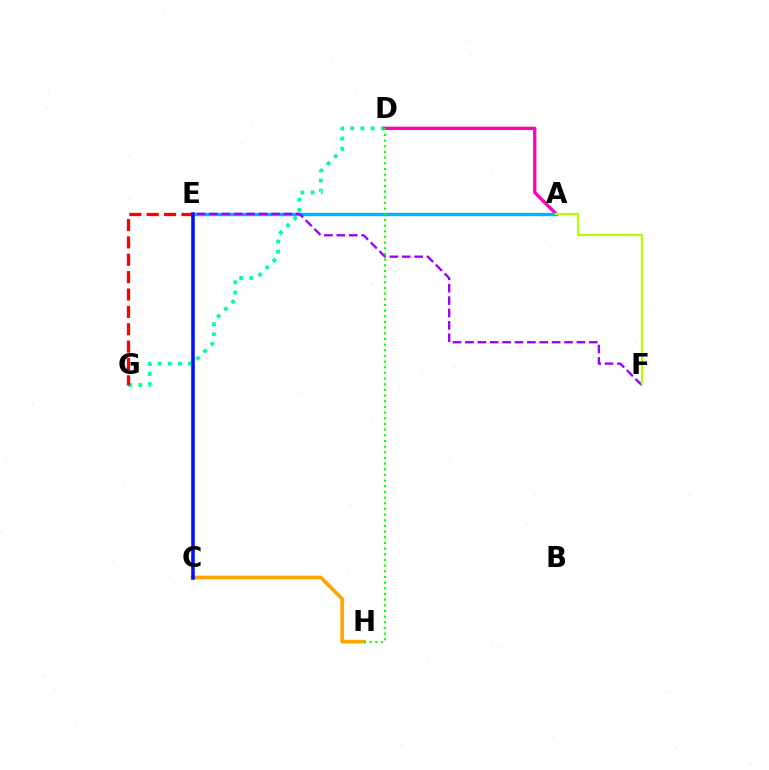{('D', 'G'): [{'color': '#00ff9d', 'line_style': 'dotted', 'thickness': 2.76}], ('A', 'D'): [{'color': '#ff00bd', 'line_style': 'solid', 'thickness': 2.38}], ('E', 'G'): [{'color': '#ff0000', 'line_style': 'dashed', 'thickness': 2.36}], ('A', 'E'): [{'color': '#00b5ff', 'line_style': 'solid', 'thickness': 2.49}], ('C', 'H'): [{'color': '#ffa500', 'line_style': 'solid', 'thickness': 2.67}], ('C', 'E'): [{'color': '#0010ff', 'line_style': 'solid', 'thickness': 2.57}], ('E', 'F'): [{'color': '#9b00ff', 'line_style': 'dashed', 'thickness': 1.68}], ('D', 'H'): [{'color': '#08ff00', 'line_style': 'dotted', 'thickness': 1.54}], ('A', 'F'): [{'color': '#b3ff00', 'line_style': 'solid', 'thickness': 1.6}]}